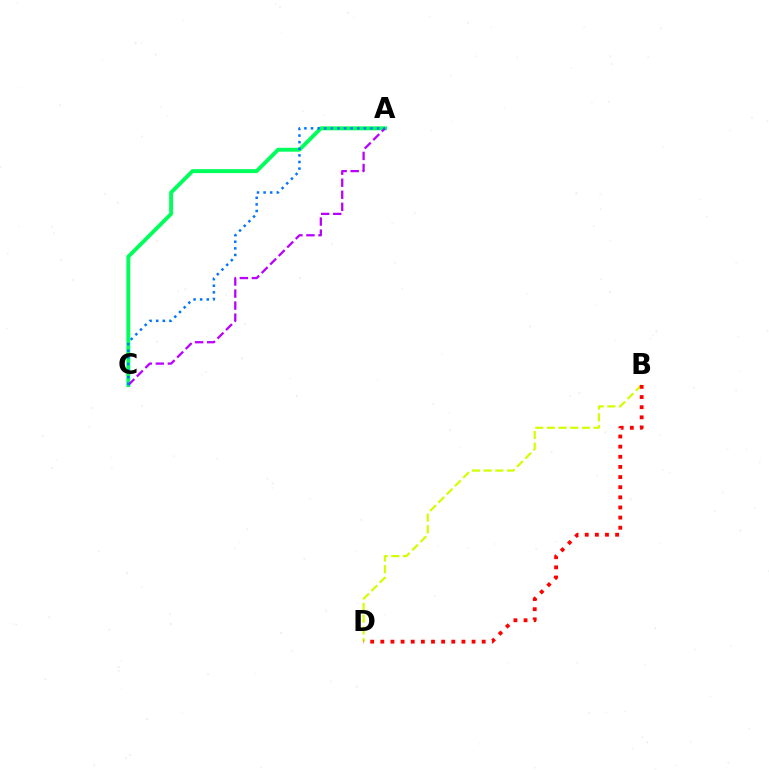{('A', 'C'): [{'color': '#00ff5c', 'line_style': 'solid', 'thickness': 2.82}, {'color': '#b900ff', 'line_style': 'dashed', 'thickness': 1.64}, {'color': '#0074ff', 'line_style': 'dotted', 'thickness': 1.79}], ('B', 'D'): [{'color': '#d1ff00', 'line_style': 'dashed', 'thickness': 1.59}, {'color': '#ff0000', 'line_style': 'dotted', 'thickness': 2.75}]}